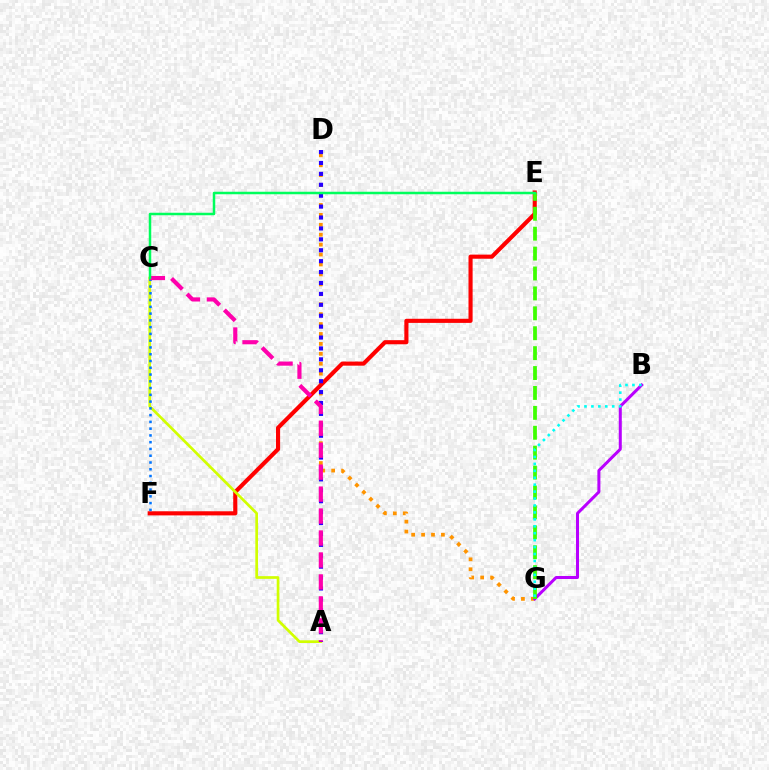{('D', 'G'): [{'color': '#ff9400', 'line_style': 'dotted', 'thickness': 2.7}], ('E', 'F'): [{'color': '#ff0000', 'line_style': 'solid', 'thickness': 2.96}], ('B', 'G'): [{'color': '#b900ff', 'line_style': 'solid', 'thickness': 2.17}, {'color': '#00fff6', 'line_style': 'dotted', 'thickness': 1.88}], ('A', 'C'): [{'color': '#d1ff00', 'line_style': 'solid', 'thickness': 1.94}, {'color': '#ff00ac', 'line_style': 'dashed', 'thickness': 2.98}], ('A', 'D'): [{'color': '#2500ff', 'line_style': 'dotted', 'thickness': 2.96}], ('E', 'G'): [{'color': '#3dff00', 'line_style': 'dashed', 'thickness': 2.7}], ('C', 'F'): [{'color': '#0074ff', 'line_style': 'dotted', 'thickness': 1.84}], ('C', 'E'): [{'color': '#00ff5c', 'line_style': 'solid', 'thickness': 1.8}]}